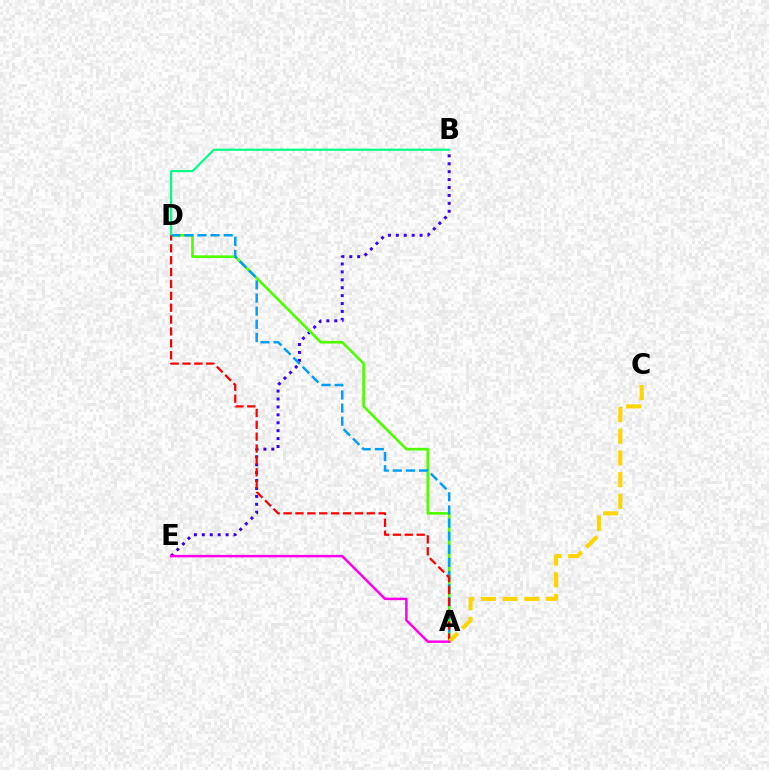{('B', 'E'): [{'color': '#3700ff', 'line_style': 'dotted', 'thickness': 2.15}], ('A', 'D'): [{'color': '#4fff00', 'line_style': 'solid', 'thickness': 1.92}, {'color': '#009eff', 'line_style': 'dashed', 'thickness': 1.78}, {'color': '#ff0000', 'line_style': 'dashed', 'thickness': 1.61}], ('B', 'D'): [{'color': '#00ff86', 'line_style': 'solid', 'thickness': 1.56}], ('A', 'C'): [{'color': '#ffd500', 'line_style': 'dashed', 'thickness': 2.95}], ('A', 'E'): [{'color': '#ff00ed', 'line_style': 'solid', 'thickness': 1.79}]}